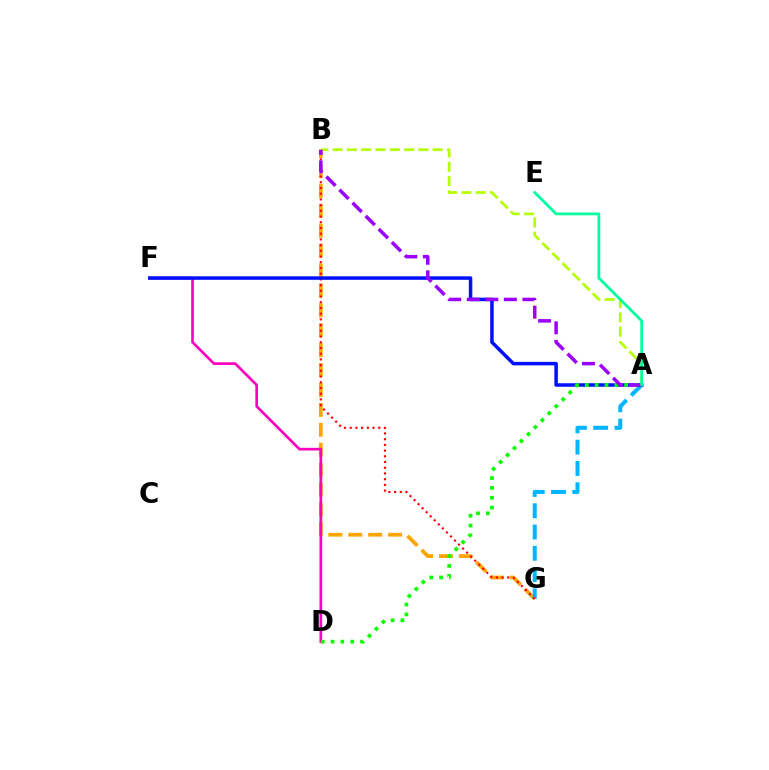{('B', 'G'): [{'color': '#ffa500', 'line_style': 'dashed', 'thickness': 2.7}, {'color': '#ff0000', 'line_style': 'dotted', 'thickness': 1.55}], ('A', 'G'): [{'color': '#00b5ff', 'line_style': 'dashed', 'thickness': 2.89}], ('D', 'F'): [{'color': '#ff00bd', 'line_style': 'solid', 'thickness': 1.93}], ('A', 'F'): [{'color': '#0010ff', 'line_style': 'solid', 'thickness': 2.53}], ('A', 'D'): [{'color': '#08ff00', 'line_style': 'dotted', 'thickness': 2.67}], ('A', 'B'): [{'color': '#b3ff00', 'line_style': 'dashed', 'thickness': 1.94}, {'color': '#9b00ff', 'line_style': 'dashed', 'thickness': 2.52}], ('A', 'E'): [{'color': '#00ff9d', 'line_style': 'solid', 'thickness': 1.99}]}